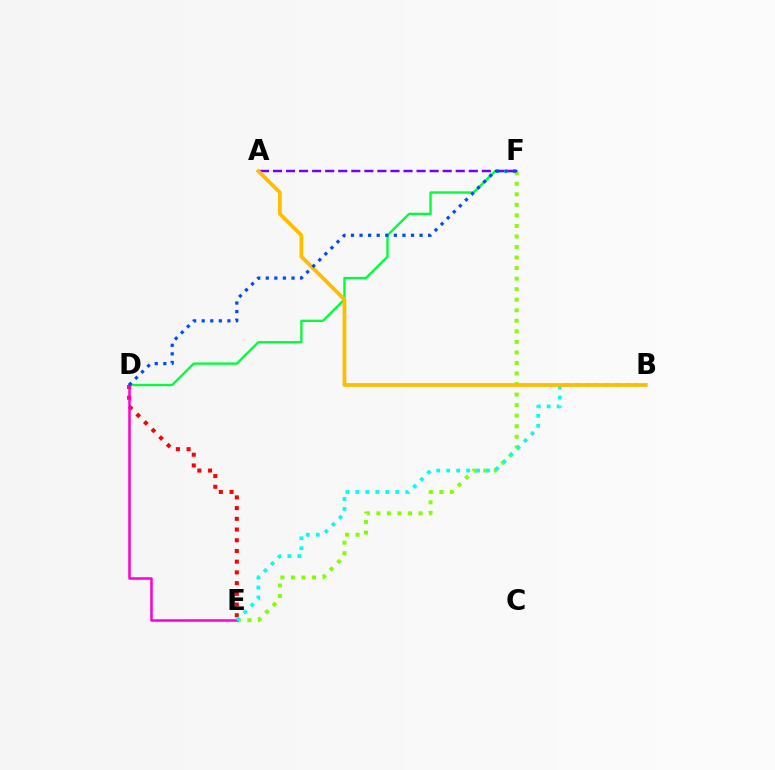{('E', 'F'): [{'color': '#84ff00', 'line_style': 'dotted', 'thickness': 2.86}], ('D', 'F'): [{'color': '#00ff39', 'line_style': 'solid', 'thickness': 1.69}, {'color': '#004bff', 'line_style': 'dotted', 'thickness': 2.33}], ('A', 'F'): [{'color': '#7200ff', 'line_style': 'dashed', 'thickness': 1.77}], ('D', 'E'): [{'color': '#ff0000', 'line_style': 'dotted', 'thickness': 2.91}, {'color': '#ff00cf', 'line_style': 'solid', 'thickness': 1.81}], ('B', 'E'): [{'color': '#00fff6', 'line_style': 'dotted', 'thickness': 2.71}], ('A', 'B'): [{'color': '#ffbd00', 'line_style': 'solid', 'thickness': 2.71}]}